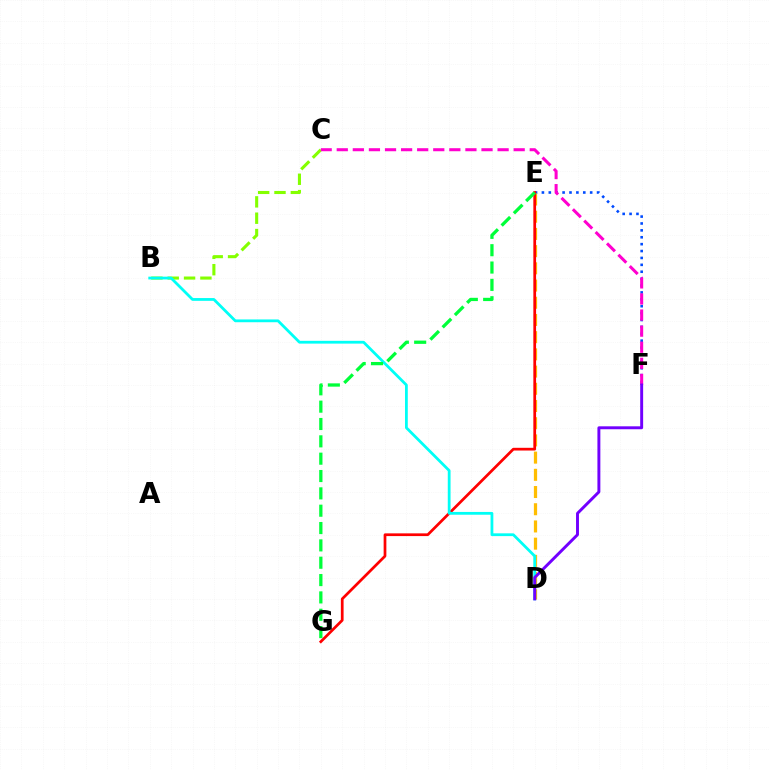{('E', 'F'): [{'color': '#004bff', 'line_style': 'dotted', 'thickness': 1.87}], ('B', 'C'): [{'color': '#84ff00', 'line_style': 'dashed', 'thickness': 2.22}], ('D', 'E'): [{'color': '#ffbd00', 'line_style': 'dashed', 'thickness': 2.34}], ('E', 'G'): [{'color': '#ff0000', 'line_style': 'solid', 'thickness': 1.96}, {'color': '#00ff39', 'line_style': 'dashed', 'thickness': 2.36}], ('B', 'D'): [{'color': '#00fff6', 'line_style': 'solid', 'thickness': 2.0}], ('C', 'F'): [{'color': '#ff00cf', 'line_style': 'dashed', 'thickness': 2.18}], ('D', 'F'): [{'color': '#7200ff', 'line_style': 'solid', 'thickness': 2.11}]}